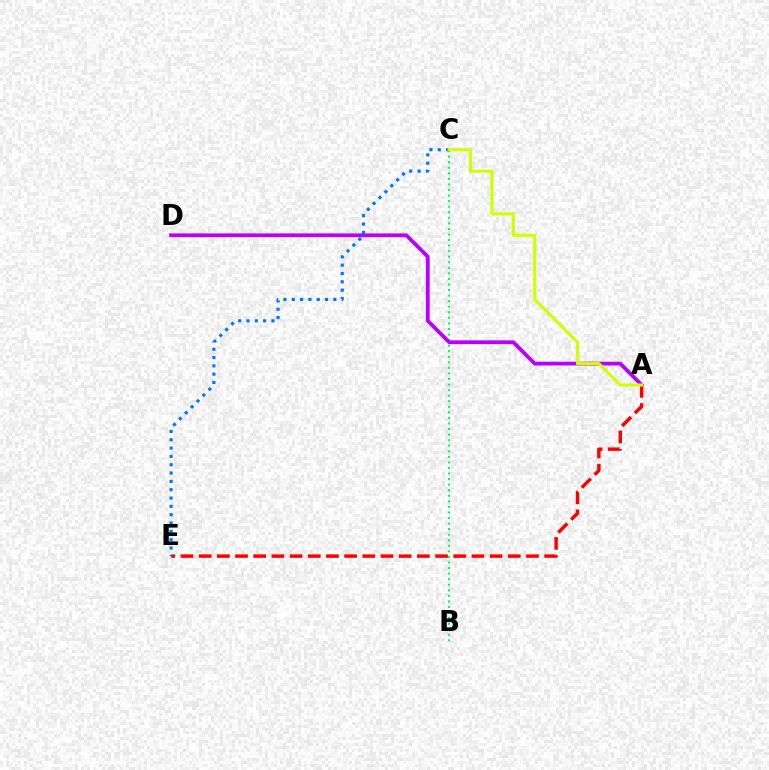{('B', 'C'): [{'color': '#00ff5c', 'line_style': 'dotted', 'thickness': 1.51}], ('A', 'D'): [{'color': '#b900ff', 'line_style': 'solid', 'thickness': 2.72}], ('A', 'E'): [{'color': '#ff0000', 'line_style': 'dashed', 'thickness': 2.47}], ('C', 'E'): [{'color': '#0074ff', 'line_style': 'dotted', 'thickness': 2.26}], ('A', 'C'): [{'color': '#d1ff00', 'line_style': 'solid', 'thickness': 2.23}]}